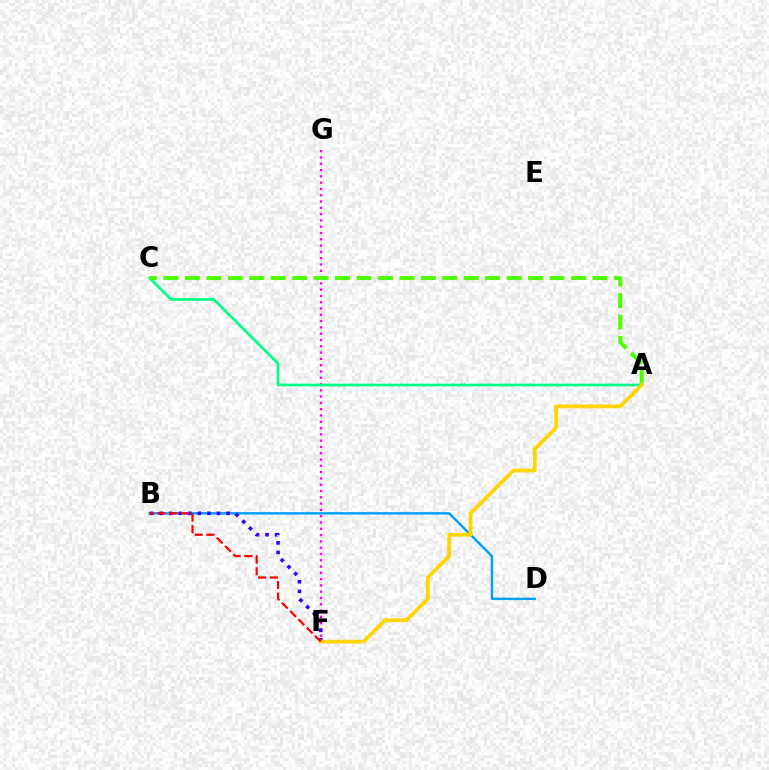{('F', 'G'): [{'color': '#ff00ed', 'line_style': 'dotted', 'thickness': 1.71}], ('A', 'C'): [{'color': '#00ff86', 'line_style': 'solid', 'thickness': 1.93}, {'color': '#4fff00', 'line_style': 'dashed', 'thickness': 2.91}], ('B', 'D'): [{'color': '#009eff', 'line_style': 'solid', 'thickness': 1.72}], ('B', 'F'): [{'color': '#3700ff', 'line_style': 'dotted', 'thickness': 2.6}, {'color': '#ff0000', 'line_style': 'dashed', 'thickness': 1.59}], ('A', 'F'): [{'color': '#ffd500', 'line_style': 'solid', 'thickness': 2.7}]}